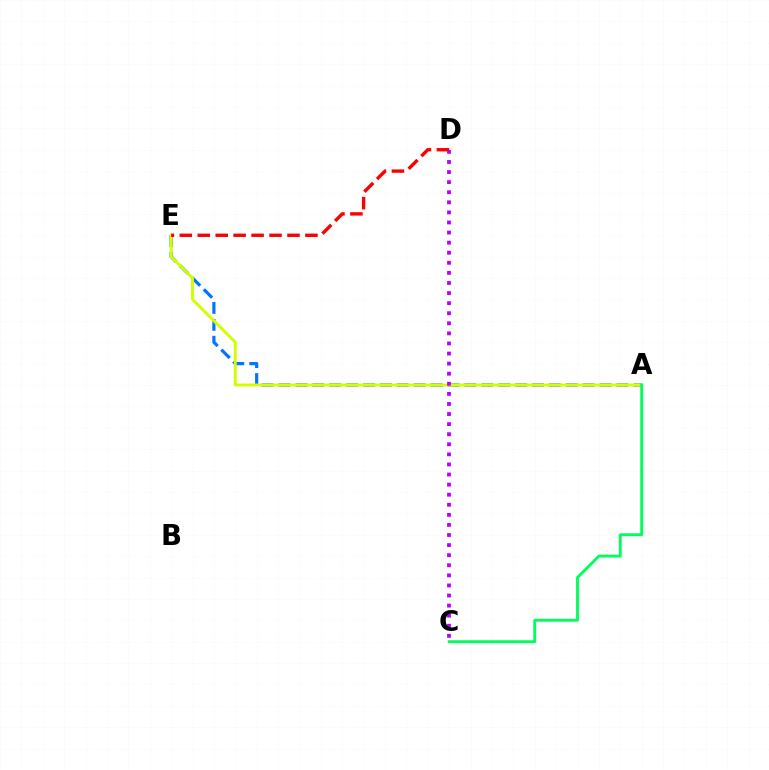{('A', 'E'): [{'color': '#0074ff', 'line_style': 'dashed', 'thickness': 2.3}, {'color': '#d1ff00', 'line_style': 'solid', 'thickness': 2.12}], ('C', 'D'): [{'color': '#b900ff', 'line_style': 'dotted', 'thickness': 2.74}], ('D', 'E'): [{'color': '#ff0000', 'line_style': 'dashed', 'thickness': 2.44}], ('A', 'C'): [{'color': '#00ff5c', 'line_style': 'solid', 'thickness': 2.07}]}